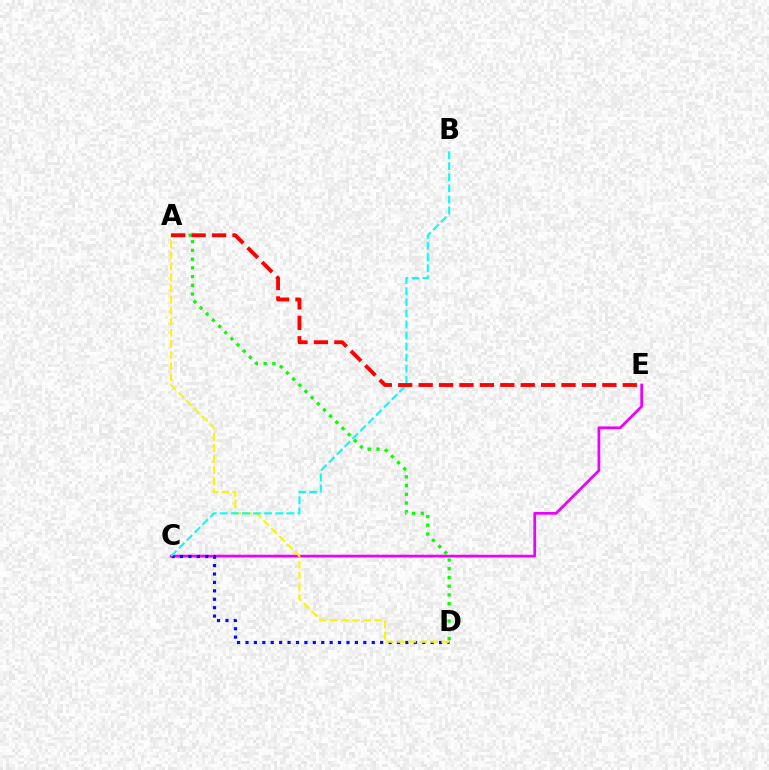{('C', 'E'): [{'color': '#ee00ff', 'line_style': 'solid', 'thickness': 1.97}], ('C', 'D'): [{'color': '#0010ff', 'line_style': 'dotted', 'thickness': 2.29}], ('A', 'D'): [{'color': '#fcf500', 'line_style': 'dashed', 'thickness': 1.5}, {'color': '#08ff00', 'line_style': 'dotted', 'thickness': 2.37}], ('B', 'C'): [{'color': '#00fff6', 'line_style': 'dashed', 'thickness': 1.51}], ('A', 'E'): [{'color': '#ff0000', 'line_style': 'dashed', 'thickness': 2.77}]}